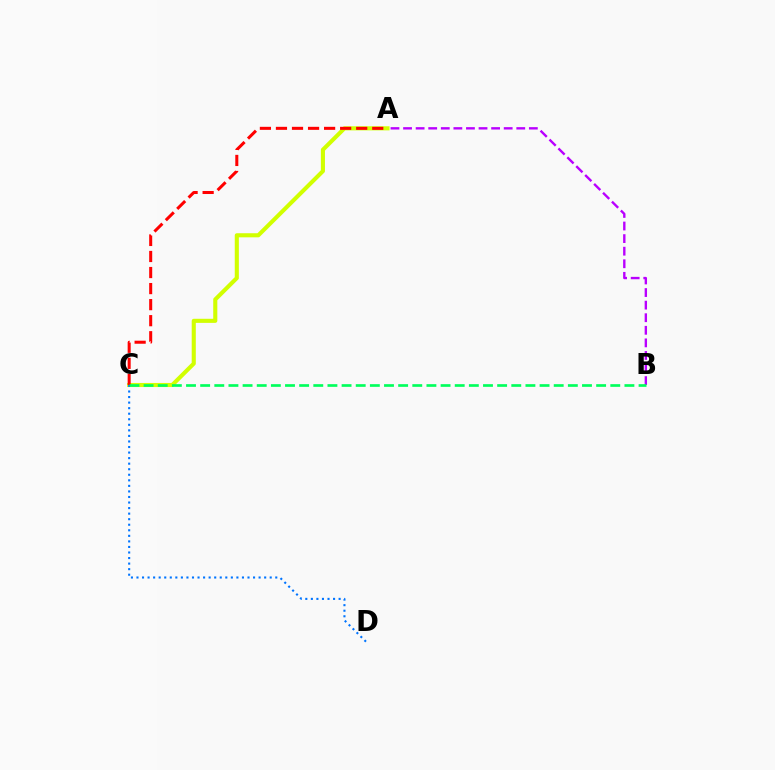{('A', 'B'): [{'color': '#b900ff', 'line_style': 'dashed', 'thickness': 1.71}], ('A', 'C'): [{'color': '#d1ff00', 'line_style': 'solid', 'thickness': 2.95}, {'color': '#ff0000', 'line_style': 'dashed', 'thickness': 2.18}], ('C', 'D'): [{'color': '#0074ff', 'line_style': 'dotted', 'thickness': 1.51}], ('B', 'C'): [{'color': '#00ff5c', 'line_style': 'dashed', 'thickness': 1.92}]}